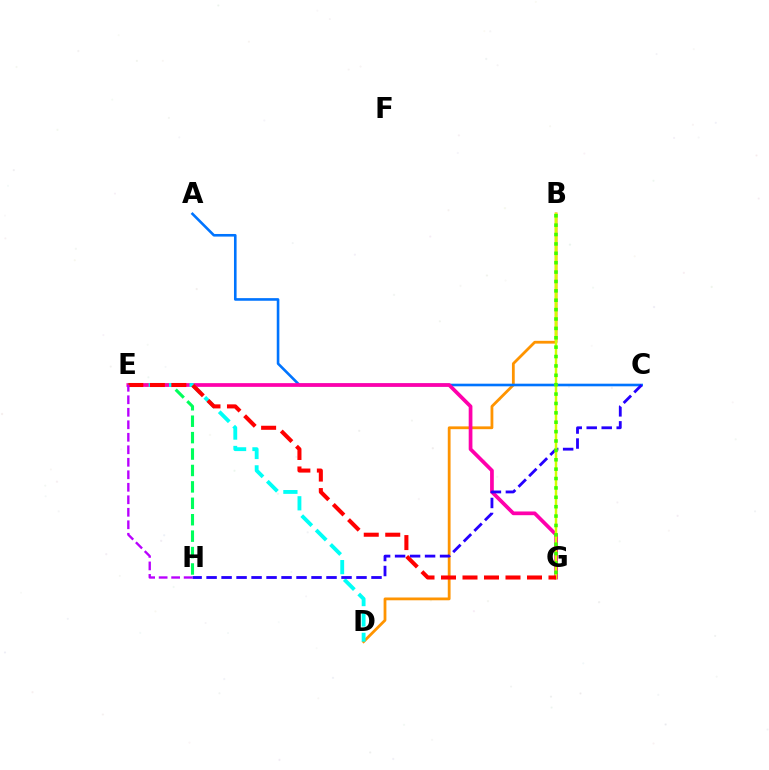{('B', 'D'): [{'color': '#ff9400', 'line_style': 'solid', 'thickness': 2.01}], ('E', 'H'): [{'color': '#00ff5c', 'line_style': 'dashed', 'thickness': 2.23}, {'color': '#b900ff', 'line_style': 'dashed', 'thickness': 1.7}], ('A', 'C'): [{'color': '#0074ff', 'line_style': 'solid', 'thickness': 1.88}], ('E', 'G'): [{'color': '#ff00ac', 'line_style': 'solid', 'thickness': 2.68}, {'color': '#ff0000', 'line_style': 'dashed', 'thickness': 2.92}], ('D', 'E'): [{'color': '#00fff6', 'line_style': 'dashed', 'thickness': 2.77}], ('C', 'H'): [{'color': '#2500ff', 'line_style': 'dashed', 'thickness': 2.04}], ('B', 'G'): [{'color': '#d1ff00', 'line_style': 'solid', 'thickness': 1.78}, {'color': '#3dff00', 'line_style': 'dotted', 'thickness': 2.55}]}